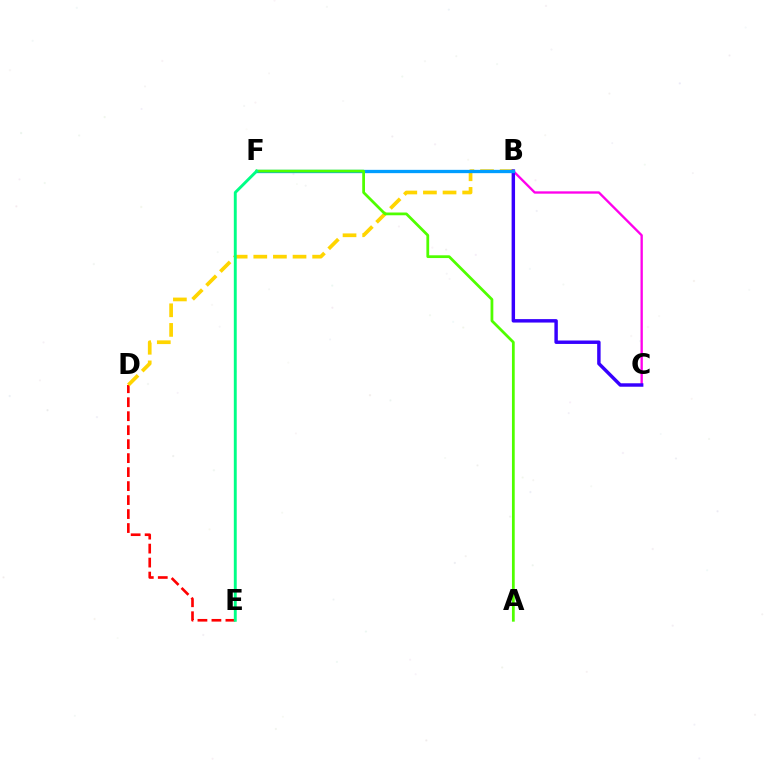{('D', 'E'): [{'color': '#ff0000', 'line_style': 'dashed', 'thickness': 1.9}], ('B', 'C'): [{'color': '#ff00ed', 'line_style': 'solid', 'thickness': 1.68}, {'color': '#3700ff', 'line_style': 'solid', 'thickness': 2.48}], ('B', 'D'): [{'color': '#ffd500', 'line_style': 'dashed', 'thickness': 2.67}], ('B', 'F'): [{'color': '#009eff', 'line_style': 'solid', 'thickness': 2.38}], ('A', 'F'): [{'color': '#4fff00', 'line_style': 'solid', 'thickness': 1.99}], ('E', 'F'): [{'color': '#00ff86', 'line_style': 'solid', 'thickness': 2.09}]}